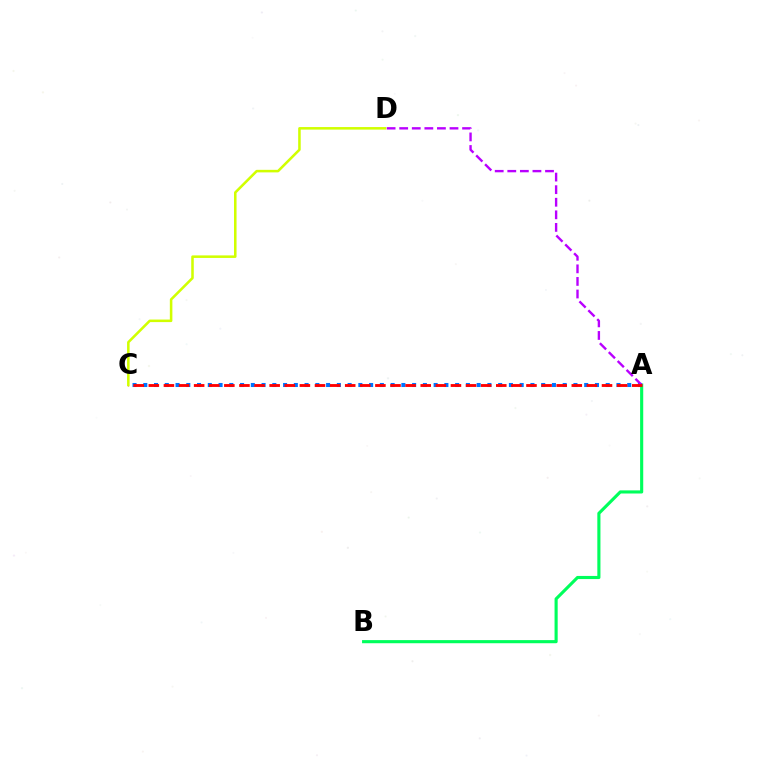{('A', 'B'): [{'color': '#00ff5c', 'line_style': 'solid', 'thickness': 2.25}], ('A', 'C'): [{'color': '#0074ff', 'line_style': 'dotted', 'thickness': 2.92}, {'color': '#ff0000', 'line_style': 'dashed', 'thickness': 2.05}], ('A', 'D'): [{'color': '#b900ff', 'line_style': 'dashed', 'thickness': 1.71}], ('C', 'D'): [{'color': '#d1ff00', 'line_style': 'solid', 'thickness': 1.83}]}